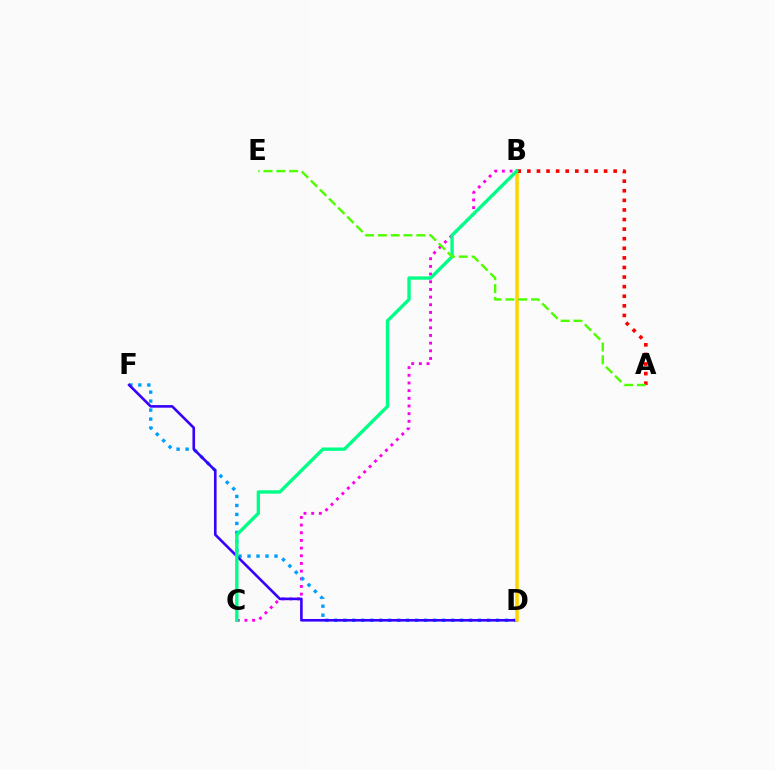{('B', 'C'): [{'color': '#ff00ed', 'line_style': 'dotted', 'thickness': 2.08}, {'color': '#00ff86', 'line_style': 'solid', 'thickness': 2.42}], ('D', 'F'): [{'color': '#009eff', 'line_style': 'dotted', 'thickness': 2.44}, {'color': '#3700ff', 'line_style': 'solid', 'thickness': 1.88}], ('B', 'D'): [{'color': '#ffd500', 'line_style': 'solid', 'thickness': 2.57}], ('A', 'B'): [{'color': '#ff0000', 'line_style': 'dotted', 'thickness': 2.61}], ('A', 'E'): [{'color': '#4fff00', 'line_style': 'dashed', 'thickness': 1.74}]}